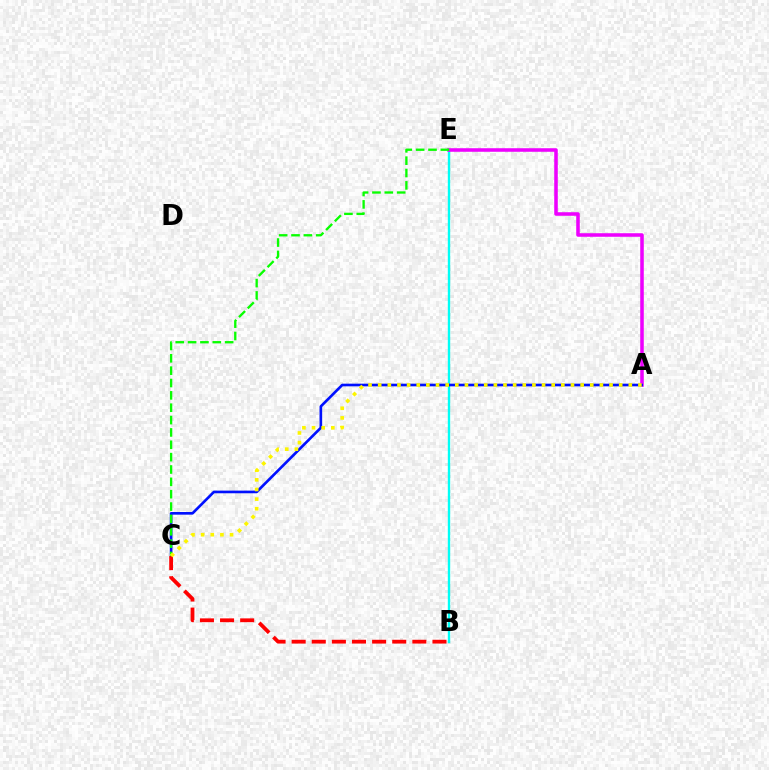{('B', 'E'): [{'color': '#00fff6', 'line_style': 'solid', 'thickness': 1.71}], ('A', 'E'): [{'color': '#ee00ff', 'line_style': 'solid', 'thickness': 2.55}], ('A', 'C'): [{'color': '#0010ff', 'line_style': 'solid', 'thickness': 1.91}, {'color': '#fcf500', 'line_style': 'dotted', 'thickness': 2.62}], ('C', 'E'): [{'color': '#08ff00', 'line_style': 'dashed', 'thickness': 1.68}], ('B', 'C'): [{'color': '#ff0000', 'line_style': 'dashed', 'thickness': 2.73}]}